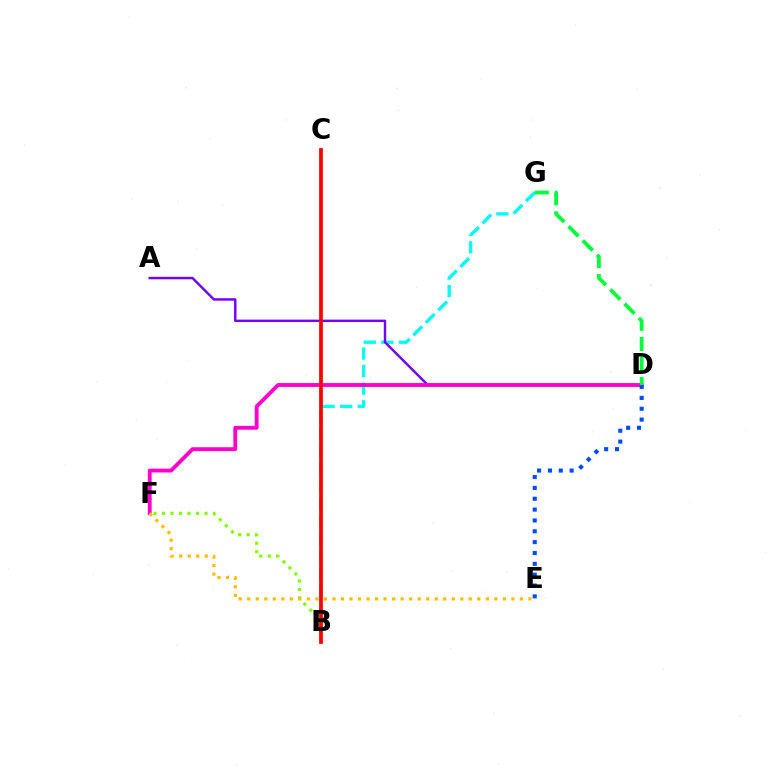{('B', 'G'): [{'color': '#00fff6', 'line_style': 'dashed', 'thickness': 2.39}], ('A', 'D'): [{'color': '#7200ff', 'line_style': 'solid', 'thickness': 1.75}], ('D', 'F'): [{'color': '#ff00cf', 'line_style': 'solid', 'thickness': 2.78}], ('D', 'G'): [{'color': '#00ff39', 'line_style': 'dashed', 'thickness': 2.73}], ('B', 'F'): [{'color': '#84ff00', 'line_style': 'dotted', 'thickness': 2.31}], ('D', 'E'): [{'color': '#004bff', 'line_style': 'dotted', 'thickness': 2.95}], ('B', 'C'): [{'color': '#ff0000', 'line_style': 'solid', 'thickness': 2.68}], ('E', 'F'): [{'color': '#ffbd00', 'line_style': 'dotted', 'thickness': 2.32}]}